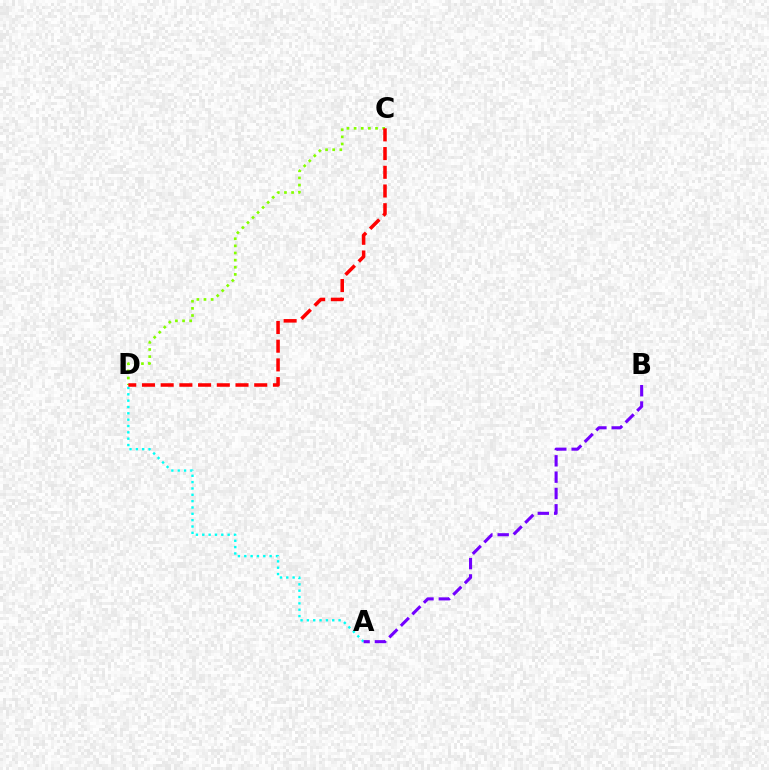{('A', 'D'): [{'color': '#00fff6', 'line_style': 'dotted', 'thickness': 1.72}], ('C', 'D'): [{'color': '#84ff00', 'line_style': 'dotted', 'thickness': 1.94}, {'color': '#ff0000', 'line_style': 'dashed', 'thickness': 2.54}], ('A', 'B'): [{'color': '#7200ff', 'line_style': 'dashed', 'thickness': 2.22}]}